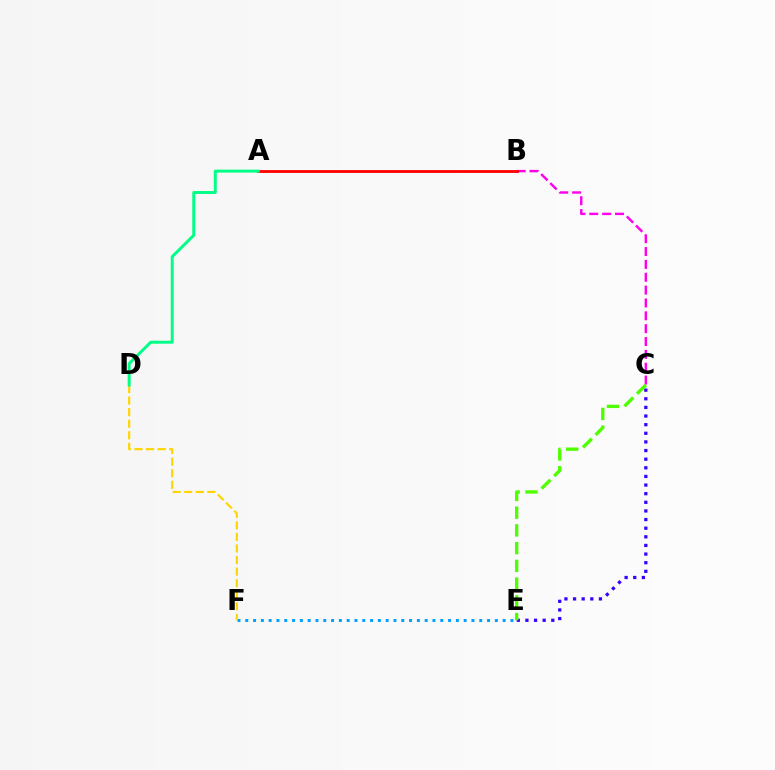{('E', 'F'): [{'color': '#009eff', 'line_style': 'dotted', 'thickness': 2.12}], ('D', 'F'): [{'color': '#ffd500', 'line_style': 'dashed', 'thickness': 1.57}], ('B', 'C'): [{'color': '#ff00ed', 'line_style': 'dashed', 'thickness': 1.75}], ('A', 'B'): [{'color': '#ff0000', 'line_style': 'solid', 'thickness': 2.03}], ('C', 'E'): [{'color': '#3700ff', 'line_style': 'dotted', 'thickness': 2.34}, {'color': '#4fff00', 'line_style': 'dashed', 'thickness': 2.41}], ('A', 'D'): [{'color': '#00ff86', 'line_style': 'solid', 'thickness': 2.13}]}